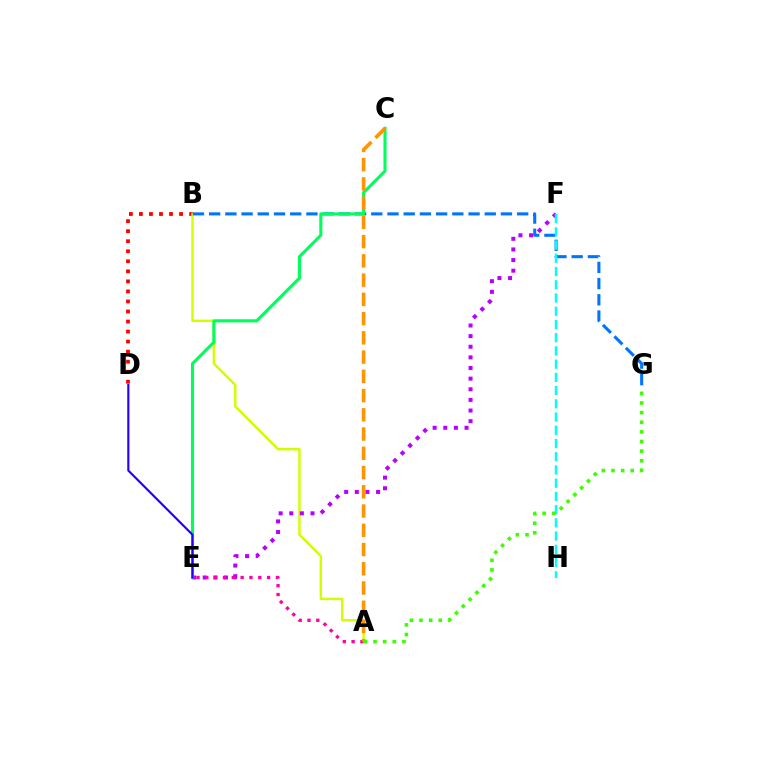{('B', 'D'): [{'color': '#ff0000', 'line_style': 'dotted', 'thickness': 2.73}], ('A', 'B'): [{'color': '#d1ff00', 'line_style': 'solid', 'thickness': 1.77}], ('B', 'G'): [{'color': '#0074ff', 'line_style': 'dashed', 'thickness': 2.2}], ('E', 'F'): [{'color': '#b900ff', 'line_style': 'dotted', 'thickness': 2.89}], ('F', 'H'): [{'color': '#00fff6', 'line_style': 'dashed', 'thickness': 1.8}], ('A', 'E'): [{'color': '#ff00ac', 'line_style': 'dotted', 'thickness': 2.4}], ('C', 'E'): [{'color': '#00ff5c', 'line_style': 'solid', 'thickness': 2.22}], ('A', 'C'): [{'color': '#ff9400', 'line_style': 'dashed', 'thickness': 2.61}], ('D', 'E'): [{'color': '#2500ff', 'line_style': 'solid', 'thickness': 1.55}], ('A', 'G'): [{'color': '#3dff00', 'line_style': 'dotted', 'thickness': 2.61}]}